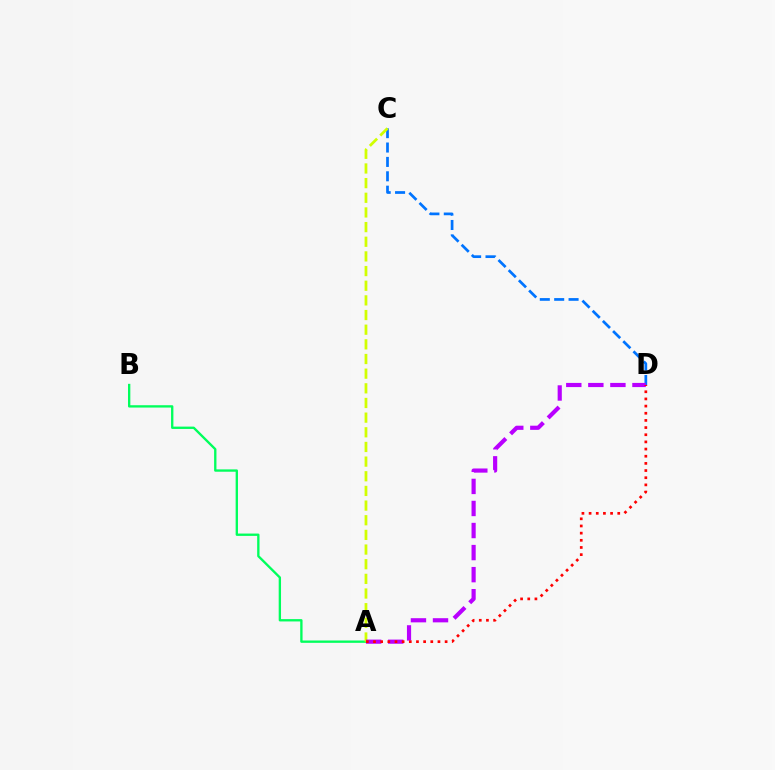{('C', 'D'): [{'color': '#0074ff', 'line_style': 'dashed', 'thickness': 1.95}], ('A', 'B'): [{'color': '#00ff5c', 'line_style': 'solid', 'thickness': 1.69}], ('A', 'C'): [{'color': '#d1ff00', 'line_style': 'dashed', 'thickness': 1.99}], ('A', 'D'): [{'color': '#b900ff', 'line_style': 'dashed', 'thickness': 3.0}, {'color': '#ff0000', 'line_style': 'dotted', 'thickness': 1.95}]}